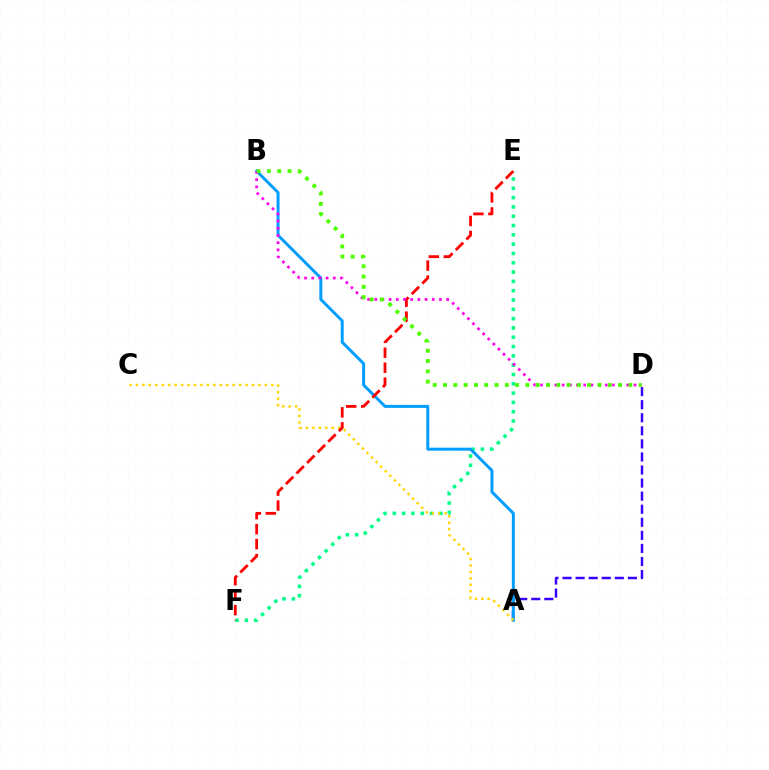{('A', 'D'): [{'color': '#3700ff', 'line_style': 'dashed', 'thickness': 1.78}], ('E', 'F'): [{'color': '#00ff86', 'line_style': 'dotted', 'thickness': 2.53}, {'color': '#ff0000', 'line_style': 'dashed', 'thickness': 2.03}], ('A', 'B'): [{'color': '#009eff', 'line_style': 'solid', 'thickness': 2.15}], ('A', 'C'): [{'color': '#ffd500', 'line_style': 'dotted', 'thickness': 1.75}], ('B', 'D'): [{'color': '#ff00ed', 'line_style': 'dotted', 'thickness': 1.95}, {'color': '#4fff00', 'line_style': 'dotted', 'thickness': 2.8}]}